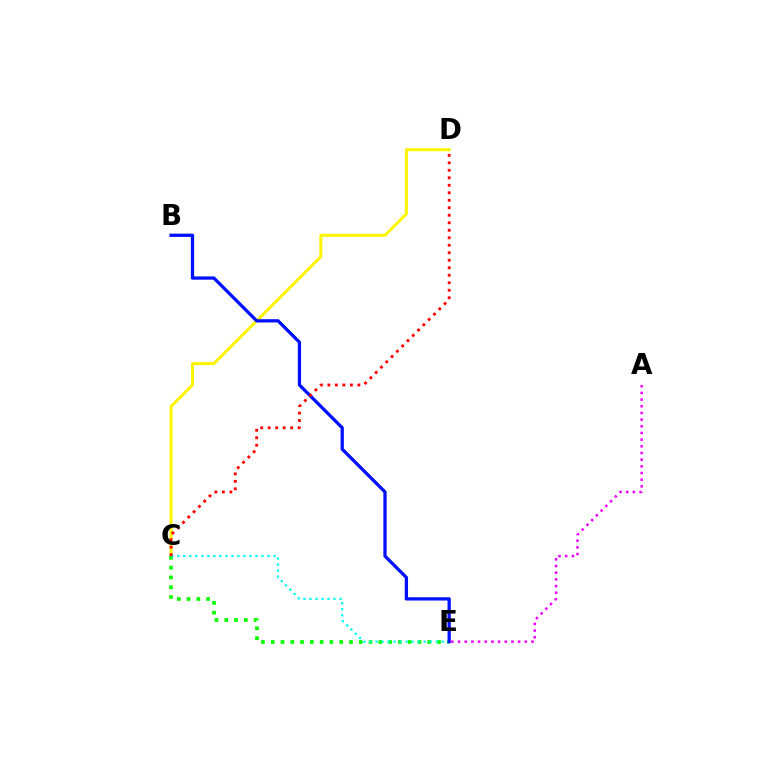{('C', 'D'): [{'color': '#fcf500', 'line_style': 'solid', 'thickness': 2.16}, {'color': '#ff0000', 'line_style': 'dotted', 'thickness': 2.04}], ('C', 'E'): [{'color': '#08ff00', 'line_style': 'dotted', 'thickness': 2.66}, {'color': '#00fff6', 'line_style': 'dotted', 'thickness': 1.63}], ('A', 'E'): [{'color': '#ee00ff', 'line_style': 'dotted', 'thickness': 1.81}], ('B', 'E'): [{'color': '#0010ff', 'line_style': 'solid', 'thickness': 2.36}]}